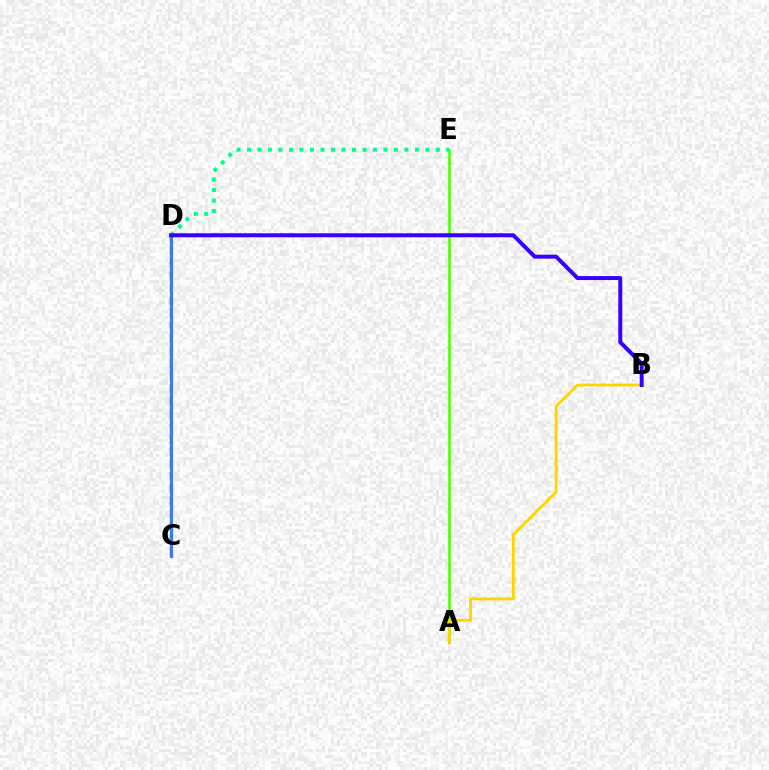{('A', 'E'): [{'color': '#4fff00', 'line_style': 'solid', 'thickness': 1.87}], ('C', 'D'): [{'color': '#ff00ed', 'line_style': 'solid', 'thickness': 2.28}, {'color': '#ff0000', 'line_style': 'dashed', 'thickness': 1.7}, {'color': '#009eff', 'line_style': 'solid', 'thickness': 1.82}], ('D', 'E'): [{'color': '#00ff86', 'line_style': 'dotted', 'thickness': 2.85}], ('A', 'B'): [{'color': '#ffd500', 'line_style': 'solid', 'thickness': 2.04}], ('B', 'D'): [{'color': '#3700ff', 'line_style': 'solid', 'thickness': 2.86}]}